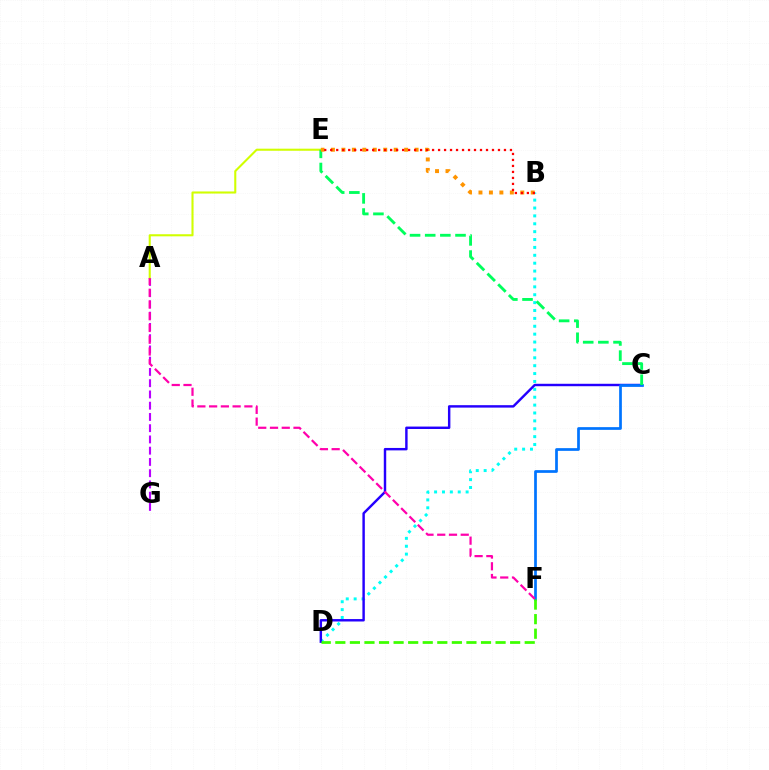{('A', 'G'): [{'color': '#b900ff', 'line_style': 'dashed', 'thickness': 1.53}], ('B', 'D'): [{'color': '#00fff6', 'line_style': 'dotted', 'thickness': 2.14}], ('A', 'E'): [{'color': '#d1ff00', 'line_style': 'solid', 'thickness': 1.5}], ('C', 'D'): [{'color': '#2500ff', 'line_style': 'solid', 'thickness': 1.75}], ('C', 'F'): [{'color': '#0074ff', 'line_style': 'solid', 'thickness': 1.96}], ('C', 'E'): [{'color': '#00ff5c', 'line_style': 'dashed', 'thickness': 2.06}], ('B', 'E'): [{'color': '#ff9400', 'line_style': 'dotted', 'thickness': 2.84}, {'color': '#ff0000', 'line_style': 'dotted', 'thickness': 1.63}], ('A', 'F'): [{'color': '#ff00ac', 'line_style': 'dashed', 'thickness': 1.6}], ('D', 'F'): [{'color': '#3dff00', 'line_style': 'dashed', 'thickness': 1.98}]}